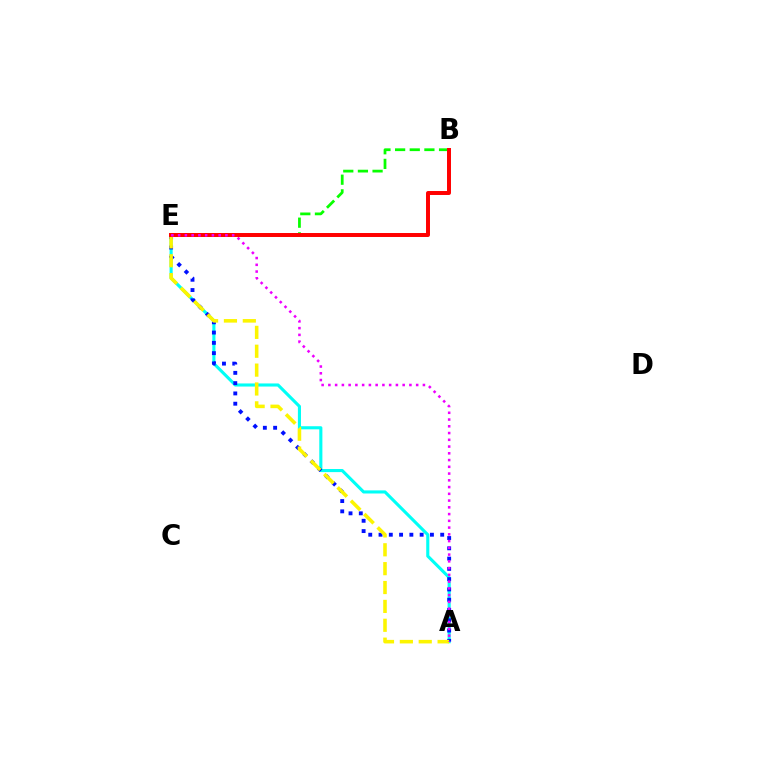{('A', 'E'): [{'color': '#00fff6', 'line_style': 'solid', 'thickness': 2.23}, {'color': '#0010ff', 'line_style': 'dotted', 'thickness': 2.79}, {'color': '#fcf500', 'line_style': 'dashed', 'thickness': 2.56}, {'color': '#ee00ff', 'line_style': 'dotted', 'thickness': 1.83}], ('B', 'E'): [{'color': '#08ff00', 'line_style': 'dashed', 'thickness': 1.99}, {'color': '#ff0000', 'line_style': 'solid', 'thickness': 2.86}]}